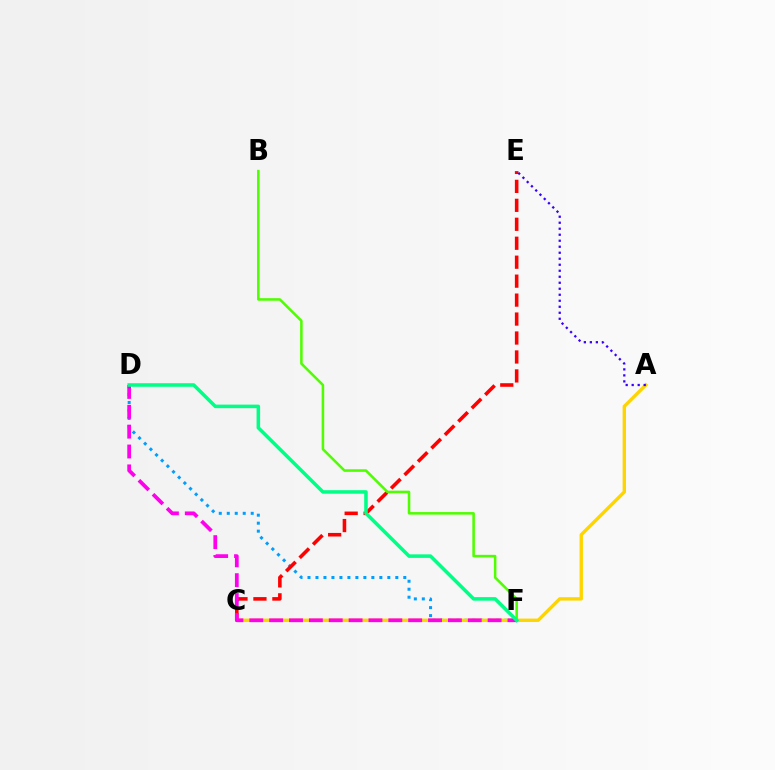{('D', 'F'): [{'color': '#009eff', 'line_style': 'dotted', 'thickness': 2.17}, {'color': '#ff00ed', 'line_style': 'dashed', 'thickness': 2.7}, {'color': '#00ff86', 'line_style': 'solid', 'thickness': 2.55}], ('A', 'C'): [{'color': '#ffd500', 'line_style': 'solid', 'thickness': 2.44}], ('C', 'E'): [{'color': '#ff0000', 'line_style': 'dashed', 'thickness': 2.58}], ('A', 'E'): [{'color': '#3700ff', 'line_style': 'dotted', 'thickness': 1.63}], ('B', 'F'): [{'color': '#4fff00', 'line_style': 'solid', 'thickness': 1.84}]}